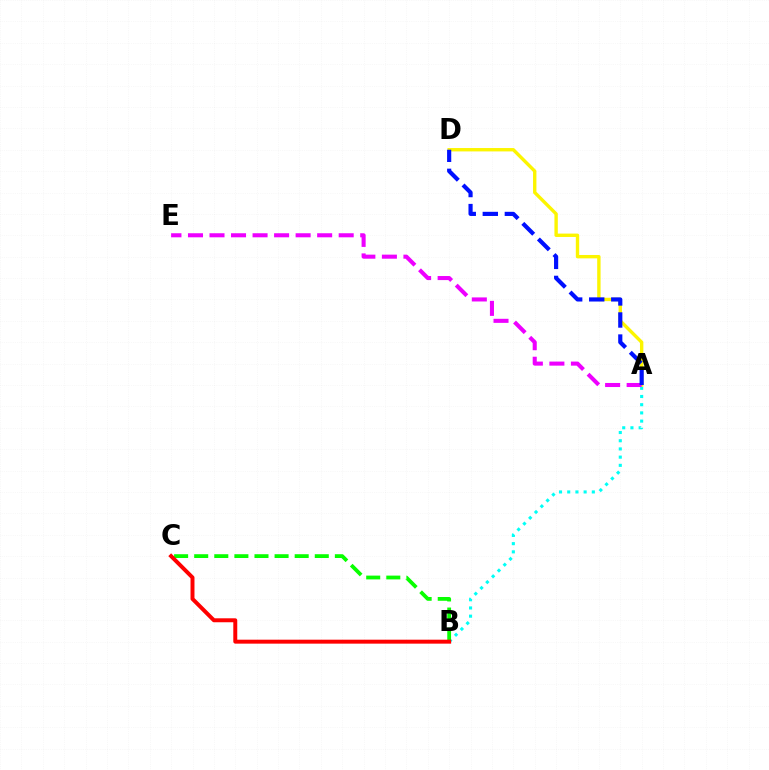{('A', 'B'): [{'color': '#00fff6', 'line_style': 'dotted', 'thickness': 2.23}], ('B', 'C'): [{'color': '#08ff00', 'line_style': 'dashed', 'thickness': 2.73}, {'color': '#ff0000', 'line_style': 'solid', 'thickness': 2.85}], ('A', 'D'): [{'color': '#fcf500', 'line_style': 'solid', 'thickness': 2.43}, {'color': '#0010ff', 'line_style': 'dashed', 'thickness': 3.0}], ('A', 'E'): [{'color': '#ee00ff', 'line_style': 'dashed', 'thickness': 2.93}]}